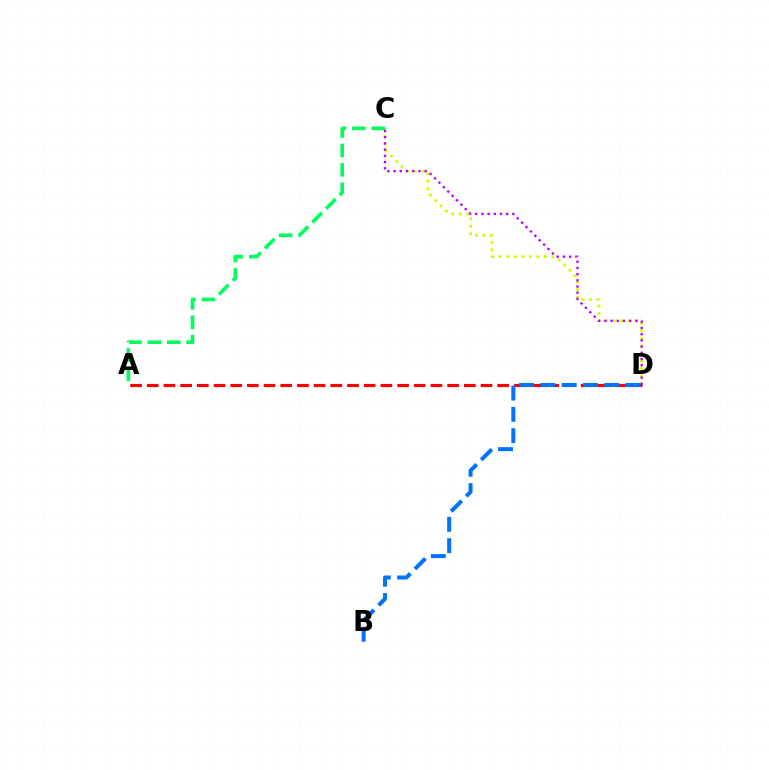{('C', 'D'): [{'color': '#d1ff00', 'line_style': 'dotted', 'thickness': 2.04}, {'color': '#b900ff', 'line_style': 'dotted', 'thickness': 1.69}], ('A', 'C'): [{'color': '#00ff5c', 'line_style': 'dashed', 'thickness': 2.63}], ('A', 'D'): [{'color': '#ff0000', 'line_style': 'dashed', 'thickness': 2.27}], ('B', 'D'): [{'color': '#0074ff', 'line_style': 'dashed', 'thickness': 2.89}]}